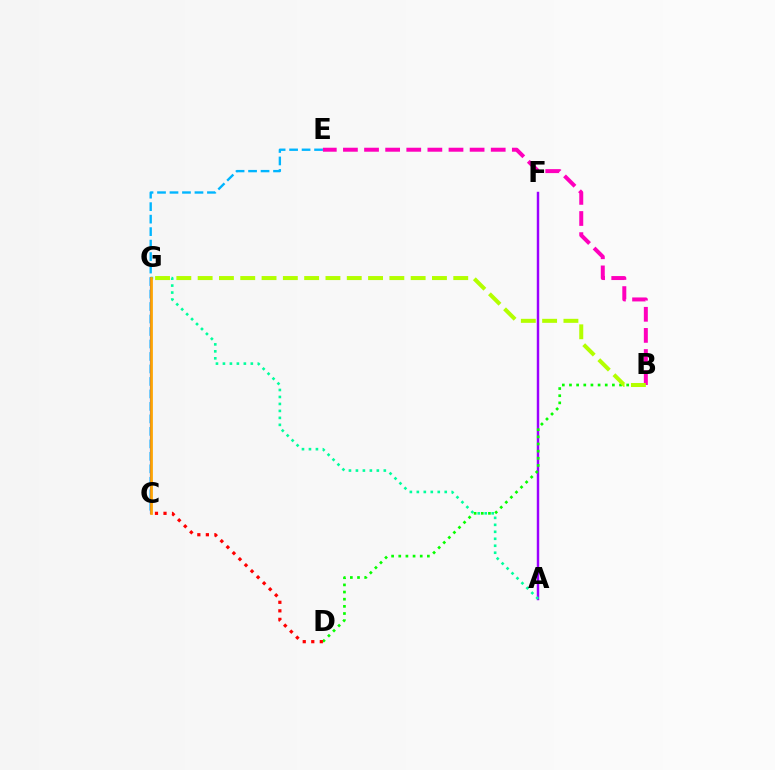{('C', 'E'): [{'color': '#00b5ff', 'line_style': 'dashed', 'thickness': 1.7}], ('A', 'F'): [{'color': '#9b00ff', 'line_style': 'solid', 'thickness': 1.76}], ('C', 'G'): [{'color': '#0010ff', 'line_style': 'solid', 'thickness': 1.53}, {'color': '#ffa500', 'line_style': 'solid', 'thickness': 1.97}], ('A', 'G'): [{'color': '#00ff9d', 'line_style': 'dotted', 'thickness': 1.89}], ('B', 'D'): [{'color': '#08ff00', 'line_style': 'dotted', 'thickness': 1.94}], ('C', 'D'): [{'color': '#ff0000', 'line_style': 'dotted', 'thickness': 2.32}], ('B', 'E'): [{'color': '#ff00bd', 'line_style': 'dashed', 'thickness': 2.87}], ('B', 'G'): [{'color': '#b3ff00', 'line_style': 'dashed', 'thickness': 2.89}]}